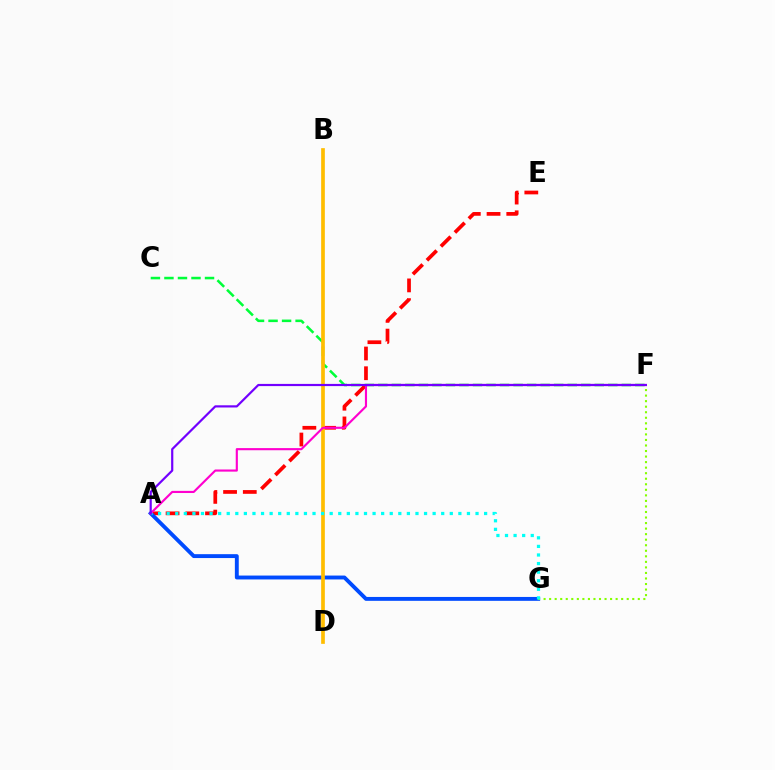{('A', 'E'): [{'color': '#ff0000', 'line_style': 'dashed', 'thickness': 2.68}], ('A', 'G'): [{'color': '#004bff', 'line_style': 'solid', 'thickness': 2.8}, {'color': '#00fff6', 'line_style': 'dotted', 'thickness': 2.33}], ('C', 'F'): [{'color': '#00ff39', 'line_style': 'dashed', 'thickness': 1.84}], ('F', 'G'): [{'color': '#84ff00', 'line_style': 'dotted', 'thickness': 1.51}], ('B', 'D'): [{'color': '#ffbd00', 'line_style': 'solid', 'thickness': 2.66}], ('A', 'F'): [{'color': '#ff00cf', 'line_style': 'solid', 'thickness': 1.54}, {'color': '#7200ff', 'line_style': 'solid', 'thickness': 1.58}]}